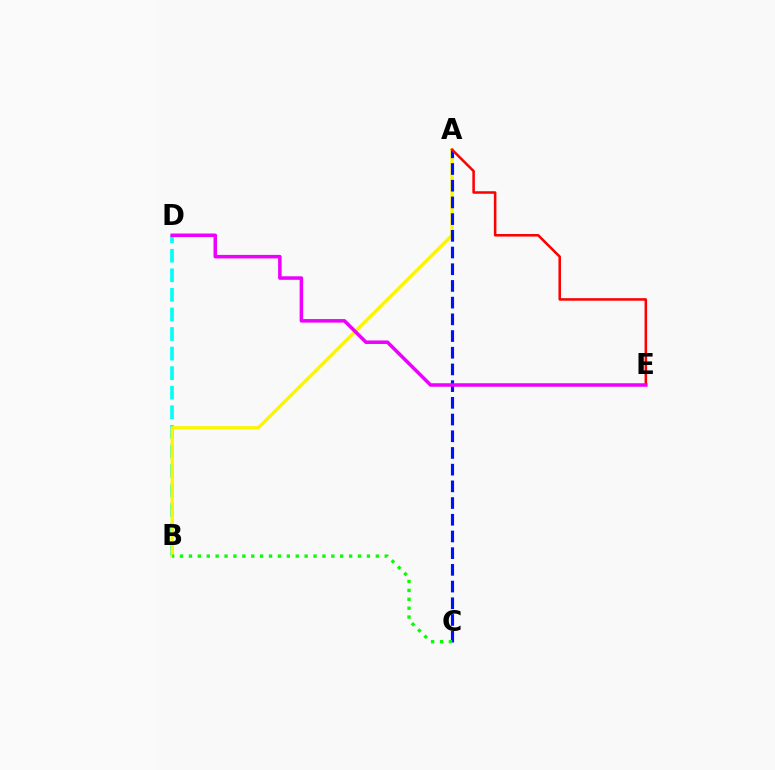{('B', 'D'): [{'color': '#00fff6', 'line_style': 'dashed', 'thickness': 2.66}], ('A', 'B'): [{'color': '#fcf500', 'line_style': 'solid', 'thickness': 2.4}], ('A', 'C'): [{'color': '#0010ff', 'line_style': 'dashed', 'thickness': 2.27}], ('B', 'C'): [{'color': '#08ff00', 'line_style': 'dotted', 'thickness': 2.42}], ('A', 'E'): [{'color': '#ff0000', 'line_style': 'solid', 'thickness': 1.83}], ('D', 'E'): [{'color': '#ee00ff', 'line_style': 'solid', 'thickness': 2.54}]}